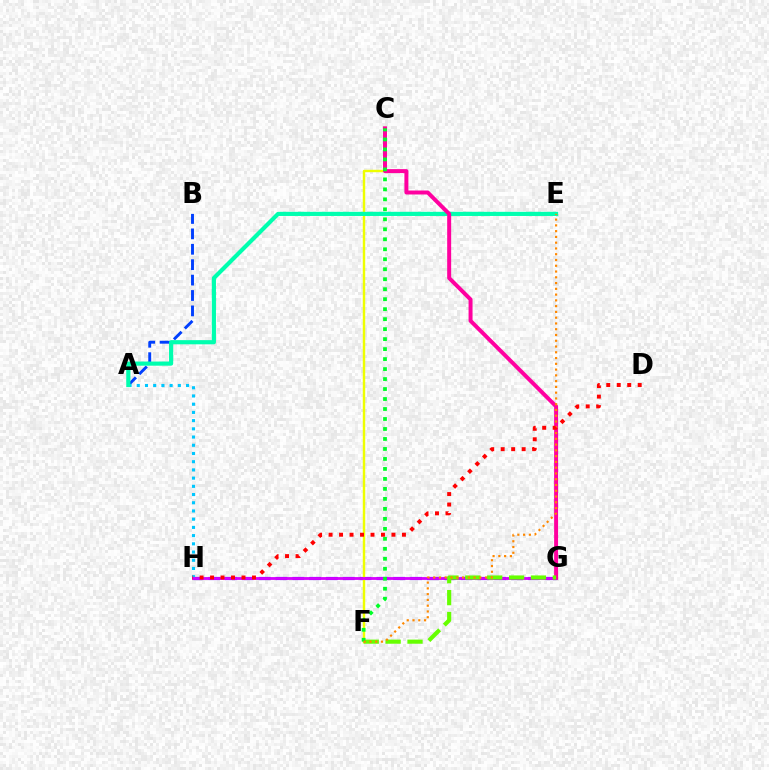{('G', 'H'): [{'color': '#4f00ff', 'line_style': 'dashed', 'thickness': 2.29}, {'color': '#d600ff', 'line_style': 'solid', 'thickness': 2.03}], ('A', 'B'): [{'color': '#003fff', 'line_style': 'dashed', 'thickness': 2.09}], ('C', 'F'): [{'color': '#eeff00', 'line_style': 'solid', 'thickness': 1.75}, {'color': '#00ff27', 'line_style': 'dotted', 'thickness': 2.71}], ('A', 'H'): [{'color': '#00c7ff', 'line_style': 'dotted', 'thickness': 2.23}], ('A', 'E'): [{'color': '#00ffaf', 'line_style': 'solid', 'thickness': 3.0}], ('C', 'G'): [{'color': '#ff00a0', 'line_style': 'solid', 'thickness': 2.86}], ('F', 'G'): [{'color': '#66ff00', 'line_style': 'dashed', 'thickness': 2.97}], ('E', 'F'): [{'color': '#ff8800', 'line_style': 'dotted', 'thickness': 1.57}], ('D', 'H'): [{'color': '#ff0000', 'line_style': 'dotted', 'thickness': 2.85}]}